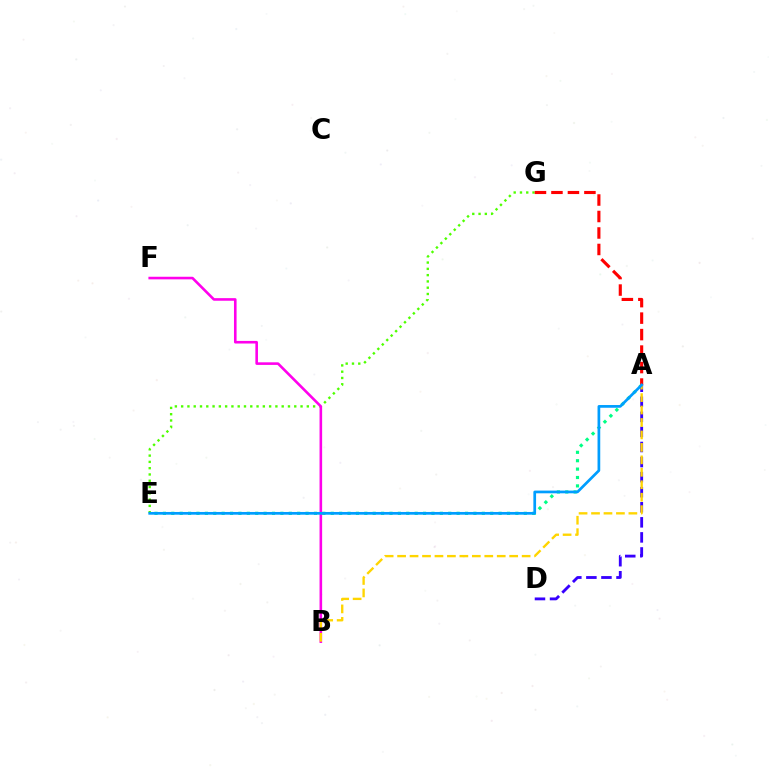{('A', 'E'): [{'color': '#00ff86', 'line_style': 'dotted', 'thickness': 2.28}, {'color': '#009eff', 'line_style': 'solid', 'thickness': 1.95}], ('E', 'G'): [{'color': '#4fff00', 'line_style': 'dotted', 'thickness': 1.71}], ('A', 'D'): [{'color': '#3700ff', 'line_style': 'dashed', 'thickness': 2.05}], ('A', 'G'): [{'color': '#ff0000', 'line_style': 'dashed', 'thickness': 2.24}], ('B', 'F'): [{'color': '#ff00ed', 'line_style': 'solid', 'thickness': 1.87}], ('A', 'B'): [{'color': '#ffd500', 'line_style': 'dashed', 'thickness': 1.69}]}